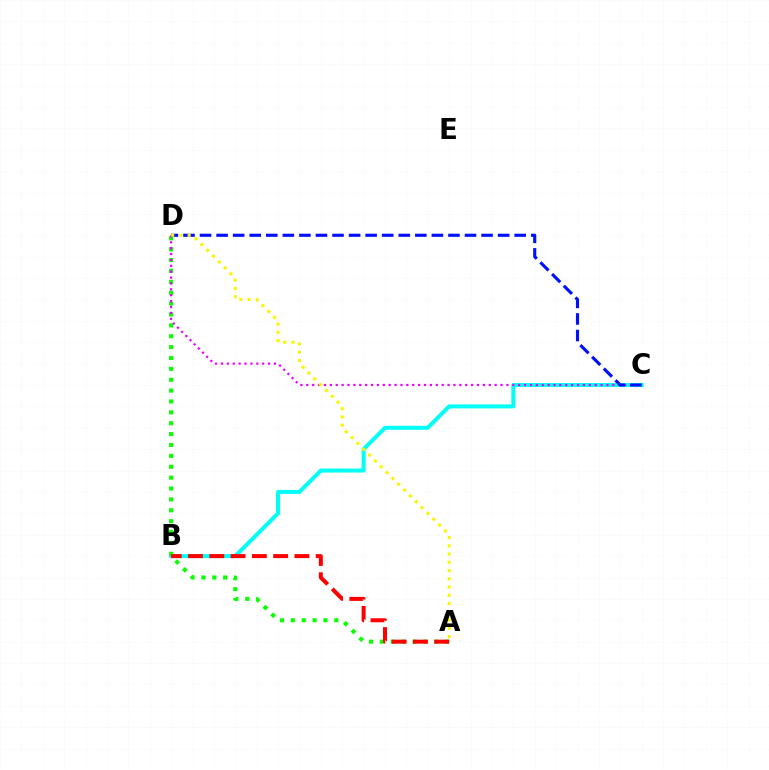{('B', 'C'): [{'color': '#00fff6', 'line_style': 'solid', 'thickness': 2.88}], ('A', 'D'): [{'color': '#08ff00', 'line_style': 'dotted', 'thickness': 2.96}, {'color': '#fcf500', 'line_style': 'dotted', 'thickness': 2.24}], ('A', 'B'): [{'color': '#ff0000', 'line_style': 'dashed', 'thickness': 2.89}], ('C', 'D'): [{'color': '#ee00ff', 'line_style': 'dotted', 'thickness': 1.6}, {'color': '#0010ff', 'line_style': 'dashed', 'thickness': 2.25}]}